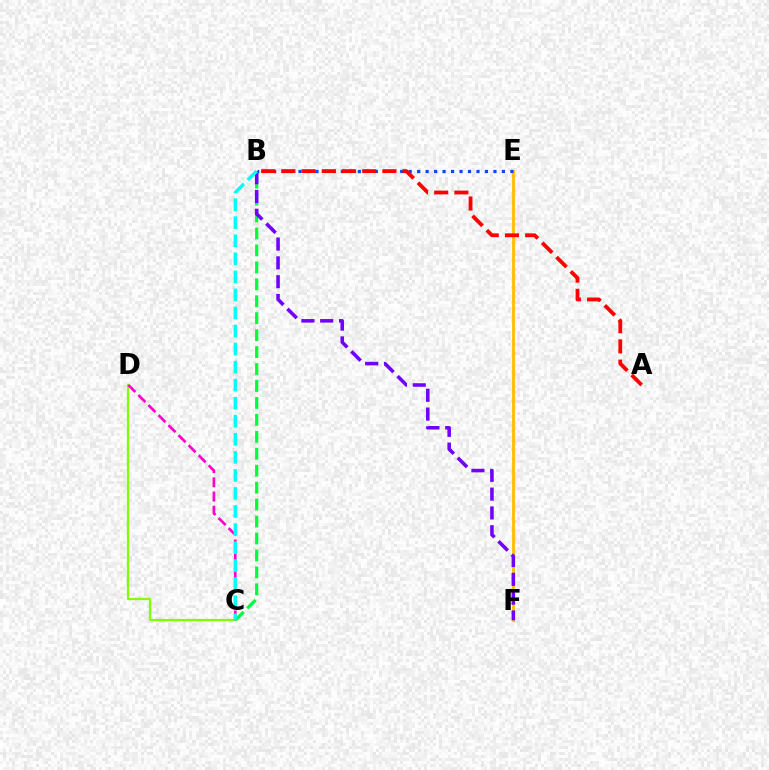{('B', 'C'): [{'color': '#00ff39', 'line_style': 'dashed', 'thickness': 2.3}, {'color': '#00fff6', 'line_style': 'dashed', 'thickness': 2.45}], ('E', 'F'): [{'color': '#ffbd00', 'line_style': 'solid', 'thickness': 2.0}], ('B', 'E'): [{'color': '#004bff', 'line_style': 'dotted', 'thickness': 2.3}], ('B', 'F'): [{'color': '#7200ff', 'line_style': 'dashed', 'thickness': 2.56}], ('A', 'B'): [{'color': '#ff0000', 'line_style': 'dashed', 'thickness': 2.74}], ('C', 'D'): [{'color': '#84ff00', 'line_style': 'solid', 'thickness': 1.62}, {'color': '#ff00cf', 'line_style': 'dashed', 'thickness': 1.93}]}